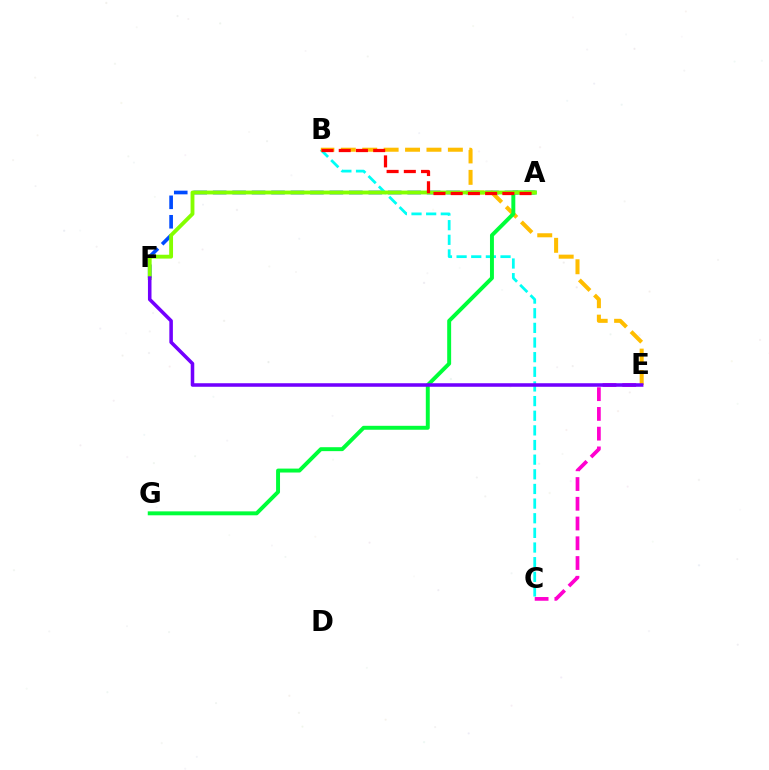{('A', 'F'): [{'color': '#004bff', 'line_style': 'dashed', 'thickness': 2.64}, {'color': '#84ff00', 'line_style': 'solid', 'thickness': 2.77}], ('B', 'C'): [{'color': '#00fff6', 'line_style': 'dashed', 'thickness': 1.99}], ('B', 'E'): [{'color': '#ffbd00', 'line_style': 'dashed', 'thickness': 2.91}], ('A', 'G'): [{'color': '#00ff39', 'line_style': 'solid', 'thickness': 2.84}], ('C', 'E'): [{'color': '#ff00cf', 'line_style': 'dashed', 'thickness': 2.68}], ('A', 'B'): [{'color': '#ff0000', 'line_style': 'dashed', 'thickness': 2.34}], ('E', 'F'): [{'color': '#7200ff', 'line_style': 'solid', 'thickness': 2.55}]}